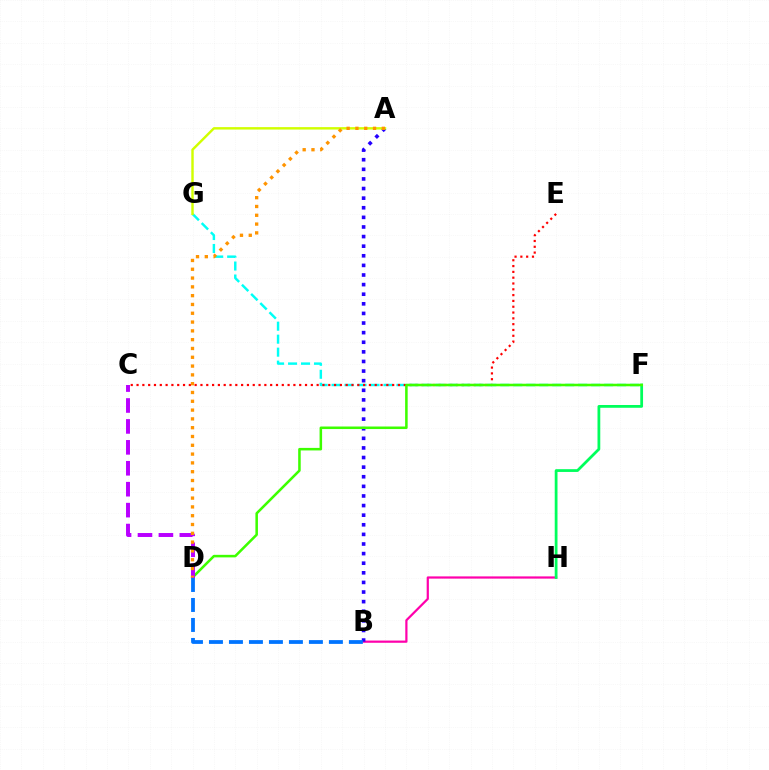{('B', 'H'): [{'color': '#ff00ac', 'line_style': 'solid', 'thickness': 1.6}], ('F', 'H'): [{'color': '#00ff5c', 'line_style': 'solid', 'thickness': 1.99}], ('F', 'G'): [{'color': '#00fff6', 'line_style': 'dashed', 'thickness': 1.76}], ('C', 'E'): [{'color': '#ff0000', 'line_style': 'dotted', 'thickness': 1.58}], ('A', 'B'): [{'color': '#2500ff', 'line_style': 'dotted', 'thickness': 2.61}], ('D', 'F'): [{'color': '#3dff00', 'line_style': 'solid', 'thickness': 1.83}], ('C', 'D'): [{'color': '#b900ff', 'line_style': 'dashed', 'thickness': 2.84}], ('A', 'G'): [{'color': '#d1ff00', 'line_style': 'solid', 'thickness': 1.75}], ('B', 'D'): [{'color': '#0074ff', 'line_style': 'dashed', 'thickness': 2.72}], ('A', 'D'): [{'color': '#ff9400', 'line_style': 'dotted', 'thickness': 2.39}]}